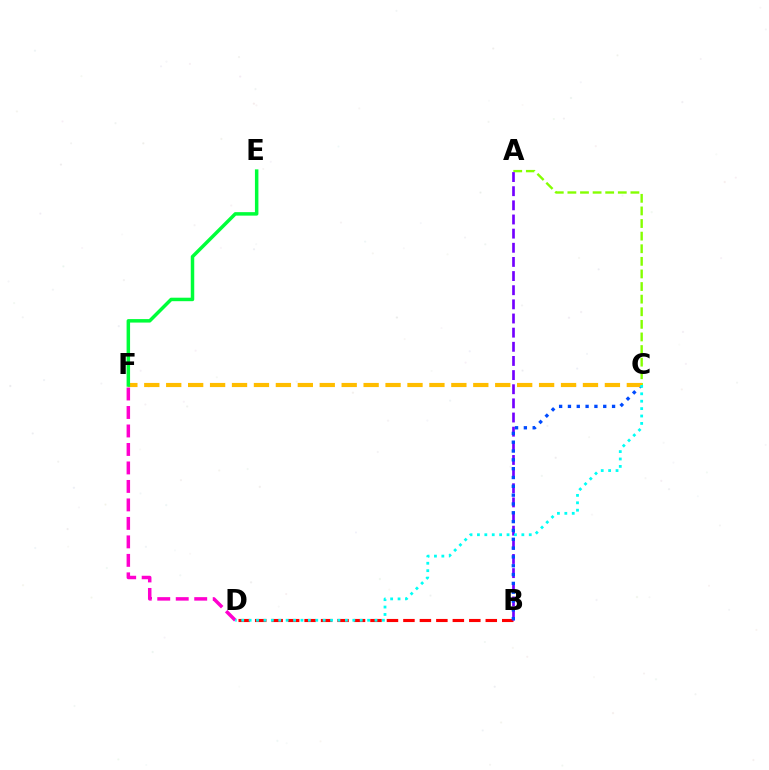{('B', 'D'): [{'color': '#ff0000', 'line_style': 'dashed', 'thickness': 2.24}], ('A', 'C'): [{'color': '#84ff00', 'line_style': 'dashed', 'thickness': 1.71}], ('A', 'B'): [{'color': '#7200ff', 'line_style': 'dashed', 'thickness': 1.92}], ('B', 'C'): [{'color': '#004bff', 'line_style': 'dotted', 'thickness': 2.4}], ('D', 'F'): [{'color': '#ff00cf', 'line_style': 'dashed', 'thickness': 2.51}], ('C', 'F'): [{'color': '#ffbd00', 'line_style': 'dashed', 'thickness': 2.98}], ('C', 'D'): [{'color': '#00fff6', 'line_style': 'dotted', 'thickness': 2.01}], ('E', 'F'): [{'color': '#00ff39', 'line_style': 'solid', 'thickness': 2.51}]}